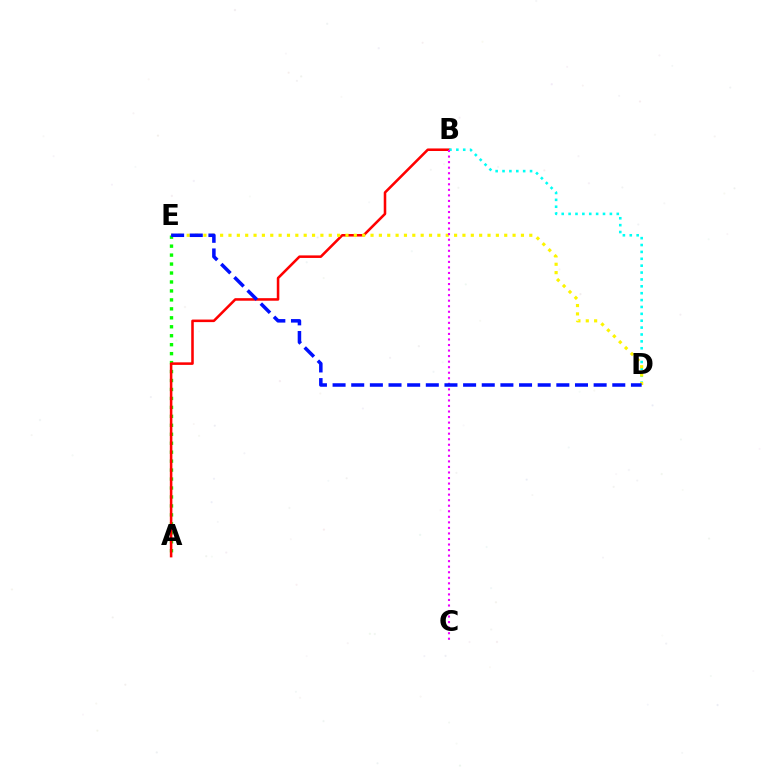{('A', 'E'): [{'color': '#08ff00', 'line_style': 'dotted', 'thickness': 2.43}], ('A', 'B'): [{'color': '#ff0000', 'line_style': 'solid', 'thickness': 1.84}], ('B', 'D'): [{'color': '#00fff6', 'line_style': 'dotted', 'thickness': 1.87}], ('D', 'E'): [{'color': '#fcf500', 'line_style': 'dotted', 'thickness': 2.27}, {'color': '#0010ff', 'line_style': 'dashed', 'thickness': 2.53}], ('B', 'C'): [{'color': '#ee00ff', 'line_style': 'dotted', 'thickness': 1.51}]}